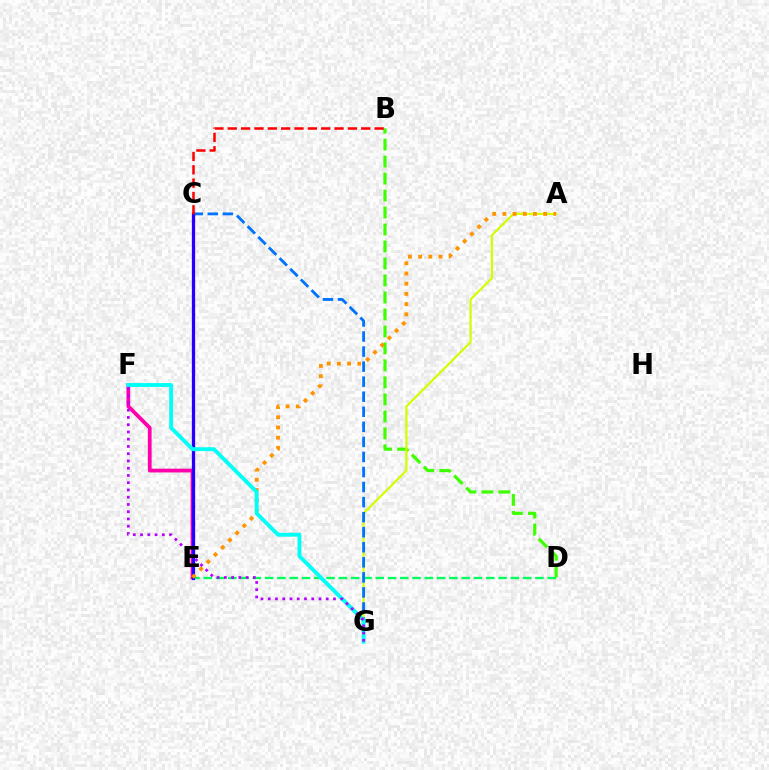{('B', 'D'): [{'color': '#3dff00', 'line_style': 'dashed', 'thickness': 2.31}], ('E', 'F'): [{'color': '#ff00ac', 'line_style': 'solid', 'thickness': 2.71}], ('D', 'E'): [{'color': '#00ff5c', 'line_style': 'dashed', 'thickness': 1.67}], ('A', 'G'): [{'color': '#d1ff00', 'line_style': 'solid', 'thickness': 1.59}], ('C', 'G'): [{'color': '#0074ff', 'line_style': 'dashed', 'thickness': 2.05}], ('C', 'E'): [{'color': '#2500ff', 'line_style': 'solid', 'thickness': 2.36}], ('A', 'E'): [{'color': '#ff9400', 'line_style': 'dotted', 'thickness': 2.77}], ('F', 'G'): [{'color': '#00fff6', 'line_style': 'solid', 'thickness': 2.79}, {'color': '#b900ff', 'line_style': 'dotted', 'thickness': 1.97}], ('B', 'C'): [{'color': '#ff0000', 'line_style': 'dashed', 'thickness': 1.81}]}